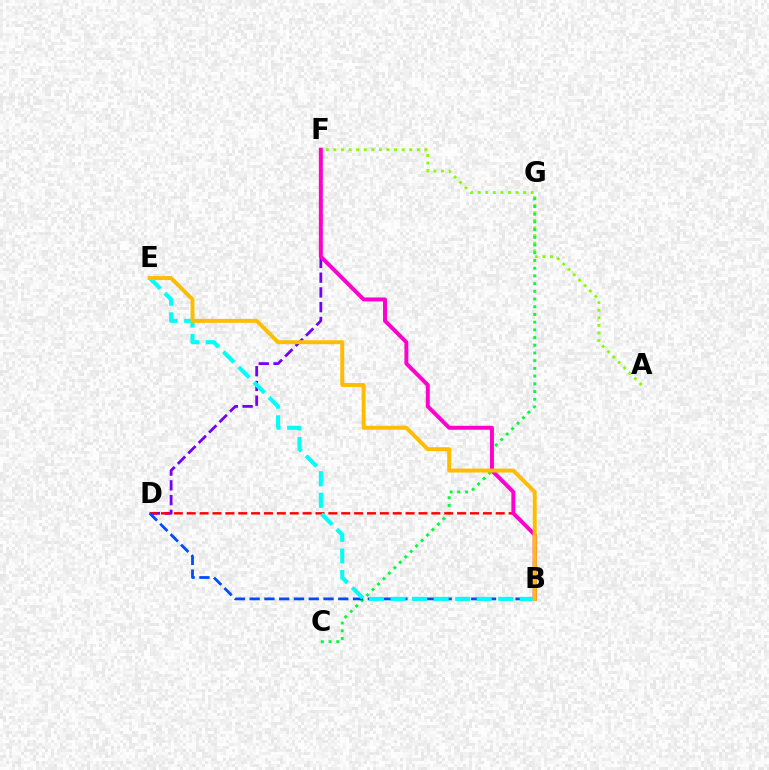{('A', 'F'): [{'color': '#84ff00', 'line_style': 'dotted', 'thickness': 2.06}], ('D', 'F'): [{'color': '#7200ff', 'line_style': 'dashed', 'thickness': 2.0}], ('C', 'G'): [{'color': '#00ff39', 'line_style': 'dotted', 'thickness': 2.09}], ('B', 'D'): [{'color': '#ff0000', 'line_style': 'dashed', 'thickness': 1.75}, {'color': '#004bff', 'line_style': 'dashed', 'thickness': 2.01}], ('B', 'F'): [{'color': '#ff00cf', 'line_style': 'solid', 'thickness': 2.85}], ('B', 'E'): [{'color': '#00fff6', 'line_style': 'dashed', 'thickness': 2.93}, {'color': '#ffbd00', 'line_style': 'solid', 'thickness': 2.83}]}